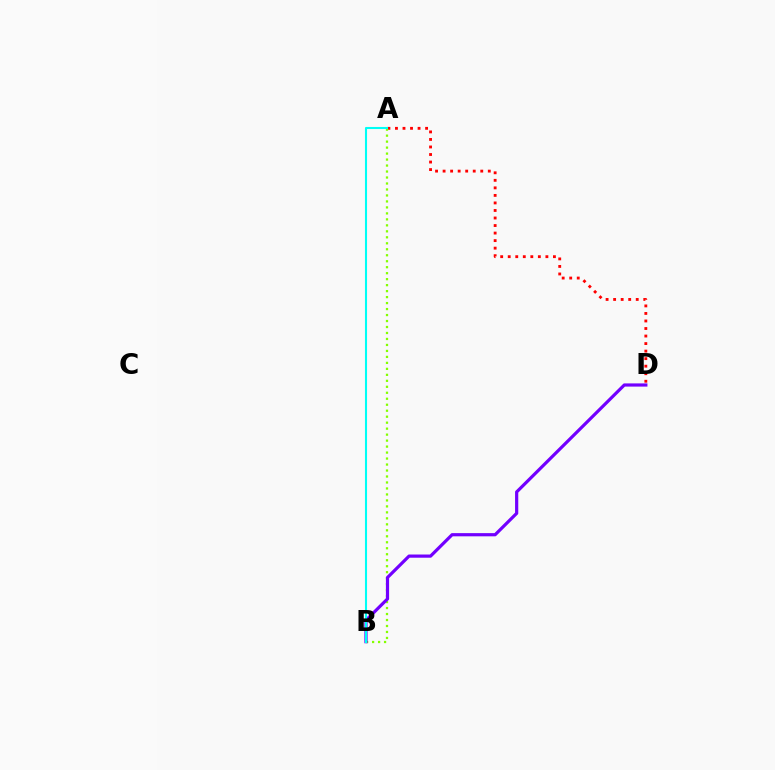{('A', 'D'): [{'color': '#ff0000', 'line_style': 'dotted', 'thickness': 2.05}], ('A', 'B'): [{'color': '#84ff00', 'line_style': 'dotted', 'thickness': 1.62}, {'color': '#00fff6', 'line_style': 'solid', 'thickness': 1.5}], ('B', 'D'): [{'color': '#7200ff', 'line_style': 'solid', 'thickness': 2.3}]}